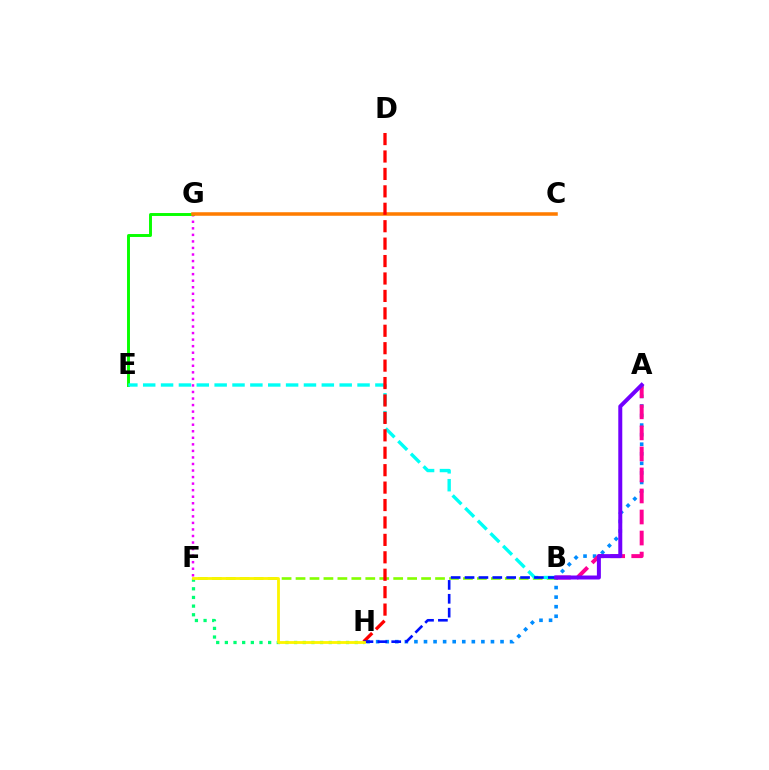{('F', 'G'): [{'color': '#ee00ff', 'line_style': 'dotted', 'thickness': 1.78}], ('F', 'H'): [{'color': '#00ff74', 'line_style': 'dotted', 'thickness': 2.35}, {'color': '#fcf500', 'line_style': 'solid', 'thickness': 2.02}], ('E', 'G'): [{'color': '#08ff00', 'line_style': 'solid', 'thickness': 2.11}], ('A', 'H'): [{'color': '#008cff', 'line_style': 'dotted', 'thickness': 2.6}], ('B', 'F'): [{'color': '#84ff00', 'line_style': 'dashed', 'thickness': 1.9}], ('C', 'G'): [{'color': '#ff7c00', 'line_style': 'solid', 'thickness': 2.55}], ('B', 'E'): [{'color': '#00fff6', 'line_style': 'dashed', 'thickness': 2.43}], ('A', 'B'): [{'color': '#ff0094', 'line_style': 'dashed', 'thickness': 2.86}, {'color': '#7200ff', 'line_style': 'solid', 'thickness': 2.87}], ('D', 'H'): [{'color': '#ff0000', 'line_style': 'dashed', 'thickness': 2.37}], ('B', 'H'): [{'color': '#0010ff', 'line_style': 'dashed', 'thickness': 1.89}]}